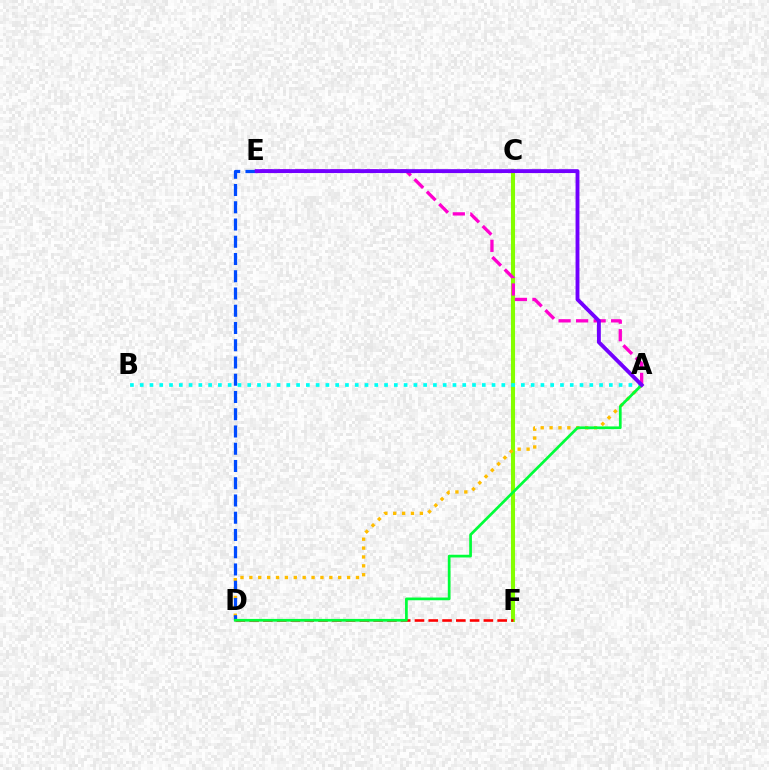{('C', 'F'): [{'color': '#84ff00', 'line_style': 'solid', 'thickness': 2.94}], ('A', 'D'): [{'color': '#ffbd00', 'line_style': 'dotted', 'thickness': 2.41}, {'color': '#00ff39', 'line_style': 'solid', 'thickness': 1.96}], ('A', 'B'): [{'color': '#00fff6', 'line_style': 'dotted', 'thickness': 2.66}], ('A', 'E'): [{'color': '#ff00cf', 'line_style': 'dashed', 'thickness': 2.38}, {'color': '#7200ff', 'line_style': 'solid', 'thickness': 2.79}], ('D', 'F'): [{'color': '#ff0000', 'line_style': 'dashed', 'thickness': 1.87}], ('D', 'E'): [{'color': '#004bff', 'line_style': 'dashed', 'thickness': 2.34}]}